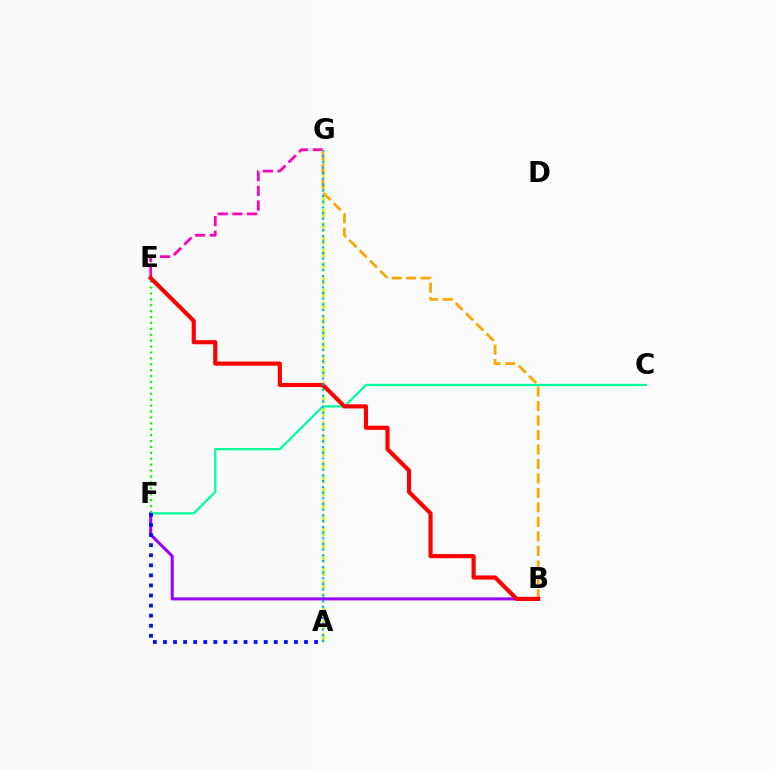{('A', 'G'): [{'color': '#b3ff00', 'line_style': 'dashed', 'thickness': 1.8}, {'color': '#00b5ff', 'line_style': 'dotted', 'thickness': 1.55}], ('E', 'G'): [{'color': '#ff00bd', 'line_style': 'dashed', 'thickness': 1.99}], ('E', 'F'): [{'color': '#08ff00', 'line_style': 'dotted', 'thickness': 1.6}], ('B', 'F'): [{'color': '#9b00ff', 'line_style': 'solid', 'thickness': 2.19}], ('C', 'F'): [{'color': '#00ff9d', 'line_style': 'solid', 'thickness': 1.63}], ('B', 'G'): [{'color': '#ffa500', 'line_style': 'dashed', 'thickness': 1.97}], ('A', 'F'): [{'color': '#0010ff', 'line_style': 'dotted', 'thickness': 2.74}], ('B', 'E'): [{'color': '#ff0000', 'line_style': 'solid', 'thickness': 2.97}]}